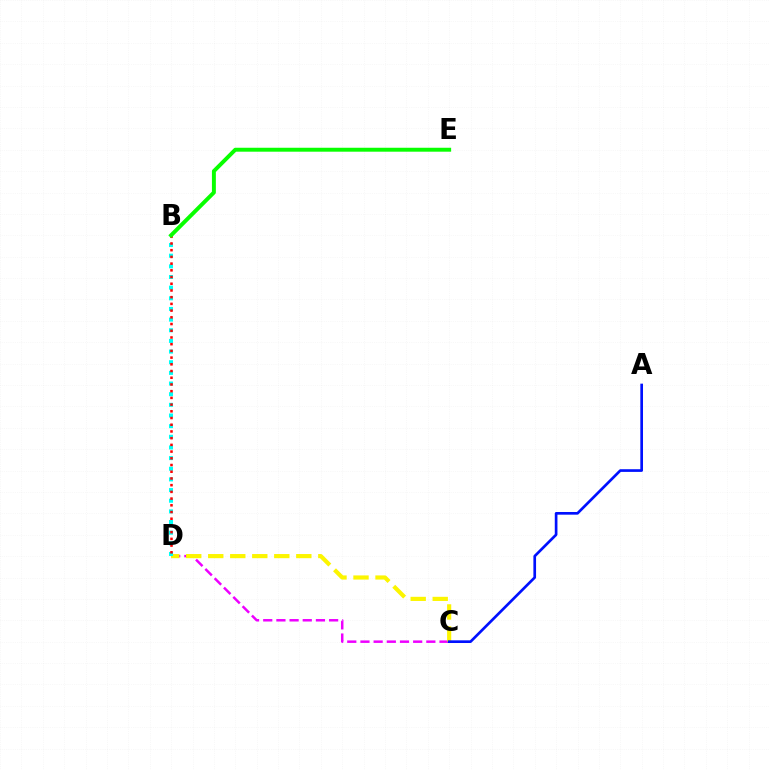{('C', 'D'): [{'color': '#ee00ff', 'line_style': 'dashed', 'thickness': 1.79}, {'color': '#fcf500', 'line_style': 'dashed', 'thickness': 2.99}], ('B', 'D'): [{'color': '#00fff6', 'line_style': 'dotted', 'thickness': 2.89}, {'color': '#ff0000', 'line_style': 'dotted', 'thickness': 1.82}], ('A', 'C'): [{'color': '#0010ff', 'line_style': 'solid', 'thickness': 1.93}], ('B', 'E'): [{'color': '#08ff00', 'line_style': 'solid', 'thickness': 2.83}]}